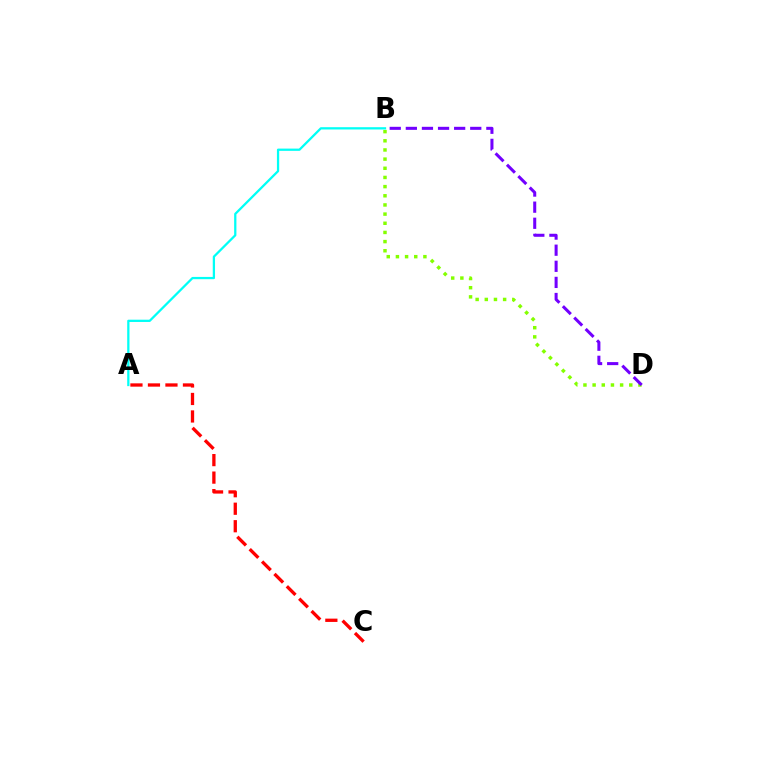{('B', 'D'): [{'color': '#84ff00', 'line_style': 'dotted', 'thickness': 2.49}, {'color': '#7200ff', 'line_style': 'dashed', 'thickness': 2.19}], ('A', 'B'): [{'color': '#00fff6', 'line_style': 'solid', 'thickness': 1.63}], ('A', 'C'): [{'color': '#ff0000', 'line_style': 'dashed', 'thickness': 2.38}]}